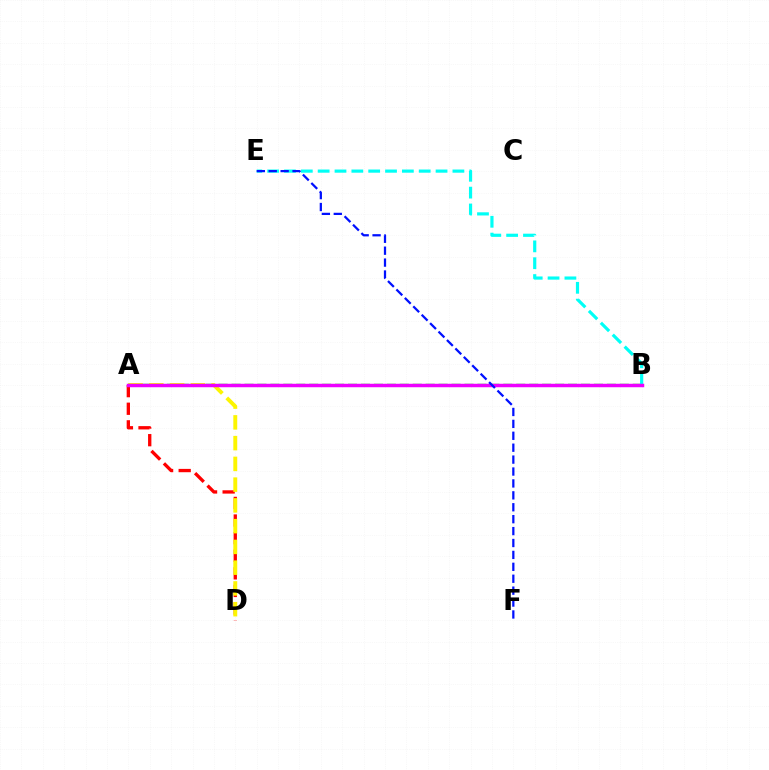{('A', 'B'): [{'color': '#08ff00', 'line_style': 'dashed', 'thickness': 1.76}, {'color': '#ee00ff', 'line_style': 'solid', 'thickness': 2.5}], ('A', 'D'): [{'color': '#ff0000', 'line_style': 'dashed', 'thickness': 2.39}, {'color': '#fcf500', 'line_style': 'dashed', 'thickness': 2.82}], ('B', 'E'): [{'color': '#00fff6', 'line_style': 'dashed', 'thickness': 2.29}], ('E', 'F'): [{'color': '#0010ff', 'line_style': 'dashed', 'thickness': 1.62}]}